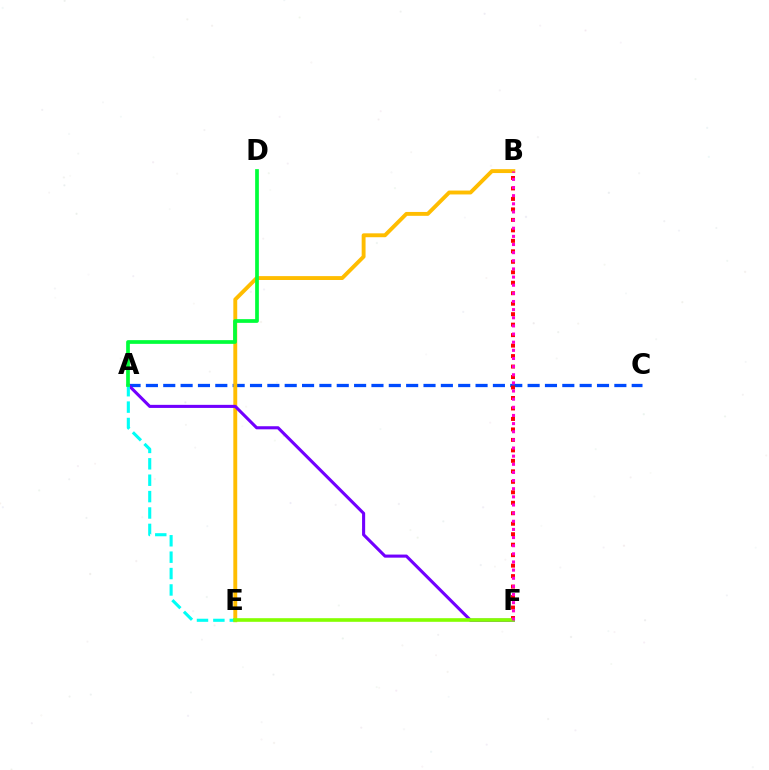{('A', 'C'): [{'color': '#004bff', 'line_style': 'dashed', 'thickness': 2.36}], ('B', 'E'): [{'color': '#ffbd00', 'line_style': 'solid', 'thickness': 2.8}], ('A', 'F'): [{'color': '#7200ff', 'line_style': 'solid', 'thickness': 2.22}], ('A', 'E'): [{'color': '#00fff6', 'line_style': 'dashed', 'thickness': 2.23}], ('A', 'D'): [{'color': '#00ff39', 'line_style': 'solid', 'thickness': 2.67}], ('B', 'F'): [{'color': '#ff0000', 'line_style': 'dotted', 'thickness': 2.85}, {'color': '#ff00cf', 'line_style': 'dotted', 'thickness': 2.21}], ('E', 'F'): [{'color': '#84ff00', 'line_style': 'solid', 'thickness': 2.61}]}